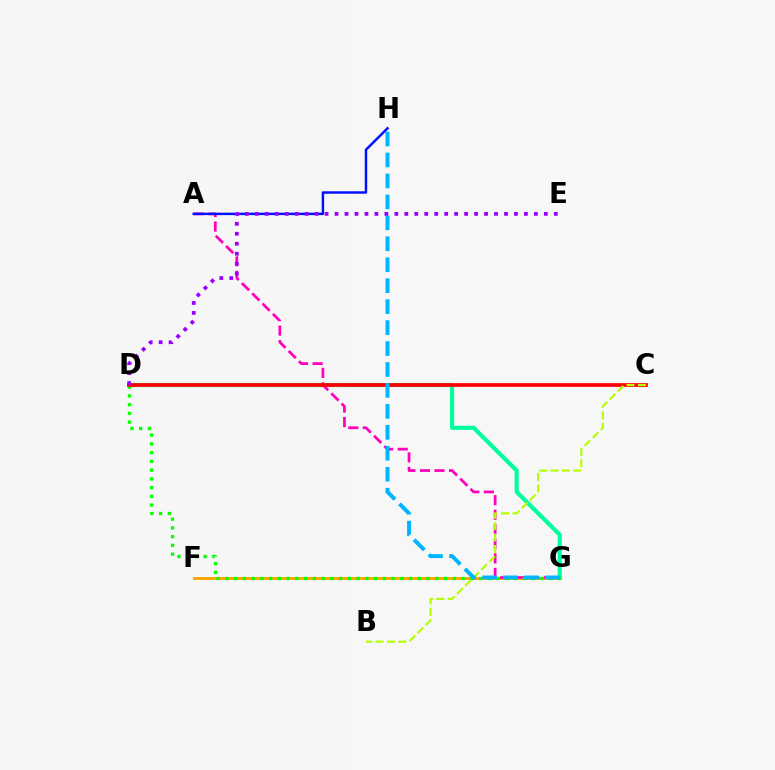{('F', 'G'): [{'color': '#ffa500', 'line_style': 'solid', 'thickness': 2.07}], ('D', 'G'): [{'color': '#00ff9d', 'line_style': 'solid', 'thickness': 2.97}, {'color': '#08ff00', 'line_style': 'dotted', 'thickness': 2.38}], ('A', 'G'): [{'color': '#ff00bd', 'line_style': 'dashed', 'thickness': 1.98}], ('C', 'D'): [{'color': '#ff0000', 'line_style': 'solid', 'thickness': 2.67}], ('B', 'C'): [{'color': '#b3ff00', 'line_style': 'dashed', 'thickness': 1.54}], ('A', 'H'): [{'color': '#0010ff', 'line_style': 'solid', 'thickness': 1.76}], ('G', 'H'): [{'color': '#00b5ff', 'line_style': 'dashed', 'thickness': 2.85}], ('D', 'E'): [{'color': '#9b00ff', 'line_style': 'dotted', 'thickness': 2.71}]}